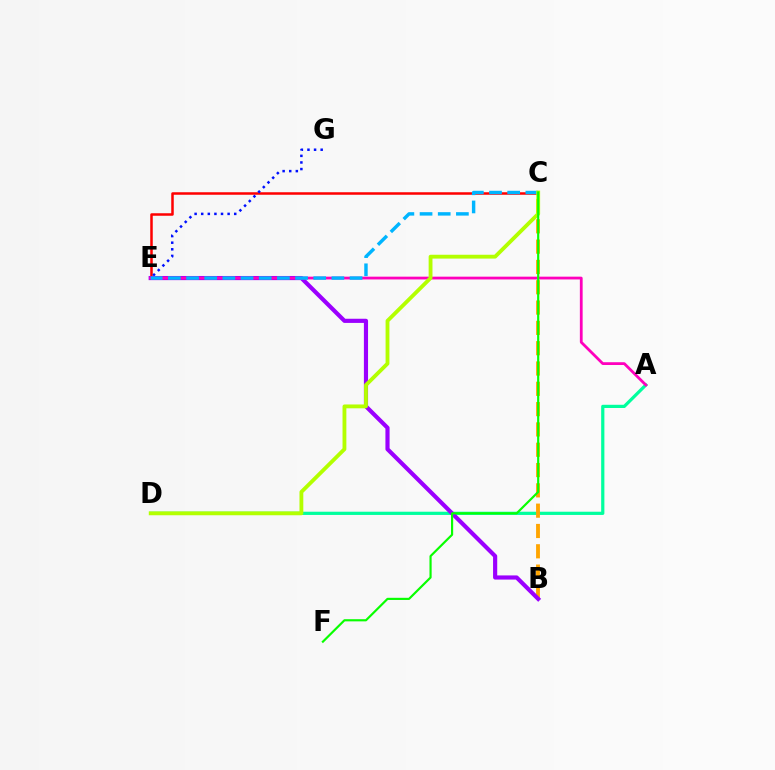{('A', 'D'): [{'color': '#00ff9d', 'line_style': 'solid', 'thickness': 2.31}], ('C', 'E'): [{'color': '#ff0000', 'line_style': 'solid', 'thickness': 1.81}, {'color': '#00b5ff', 'line_style': 'dashed', 'thickness': 2.47}], ('B', 'C'): [{'color': '#ffa500', 'line_style': 'dashed', 'thickness': 2.76}], ('E', 'G'): [{'color': '#0010ff', 'line_style': 'dotted', 'thickness': 1.79}], ('B', 'E'): [{'color': '#9b00ff', 'line_style': 'solid', 'thickness': 2.99}], ('A', 'E'): [{'color': '#ff00bd', 'line_style': 'solid', 'thickness': 2.0}], ('C', 'D'): [{'color': '#b3ff00', 'line_style': 'solid', 'thickness': 2.76}], ('C', 'F'): [{'color': '#08ff00', 'line_style': 'solid', 'thickness': 1.56}]}